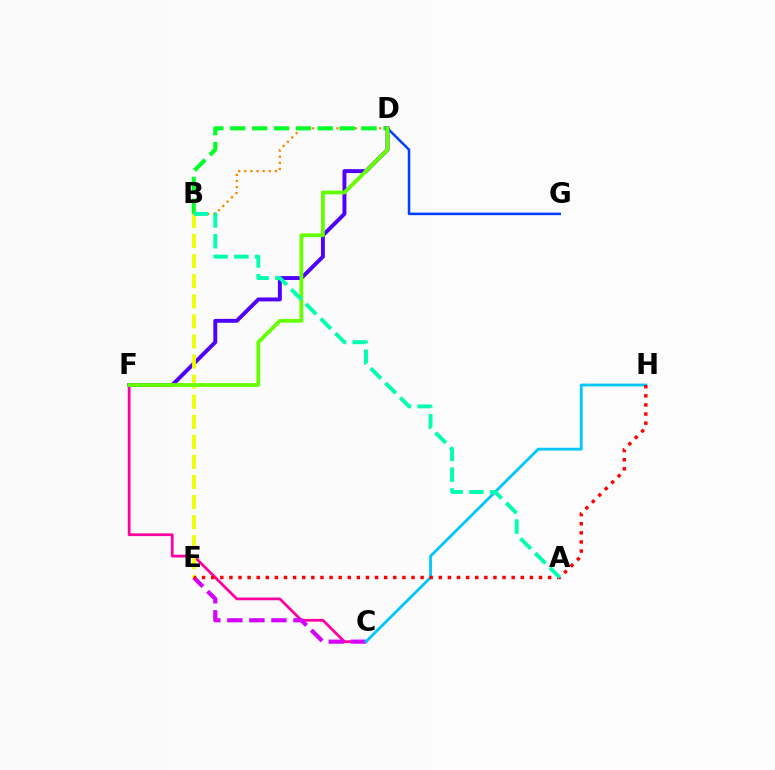{('C', 'F'): [{'color': '#ff00a0', 'line_style': 'solid', 'thickness': 1.98}], ('B', 'D'): [{'color': '#ff8800', 'line_style': 'dotted', 'thickness': 1.66}, {'color': '#00ff27', 'line_style': 'dashed', 'thickness': 2.97}], ('C', 'E'): [{'color': '#d600ff', 'line_style': 'dashed', 'thickness': 2.99}], ('D', 'F'): [{'color': '#4f00ff', 'line_style': 'solid', 'thickness': 2.82}, {'color': '#66ff00', 'line_style': 'solid', 'thickness': 2.72}], ('B', 'E'): [{'color': '#eeff00', 'line_style': 'dashed', 'thickness': 2.73}], ('D', 'G'): [{'color': '#003fff', 'line_style': 'solid', 'thickness': 1.81}], ('C', 'H'): [{'color': '#00c7ff', 'line_style': 'solid', 'thickness': 2.02}], ('E', 'H'): [{'color': '#ff0000', 'line_style': 'dotted', 'thickness': 2.47}], ('A', 'B'): [{'color': '#00ffaf', 'line_style': 'dashed', 'thickness': 2.82}]}